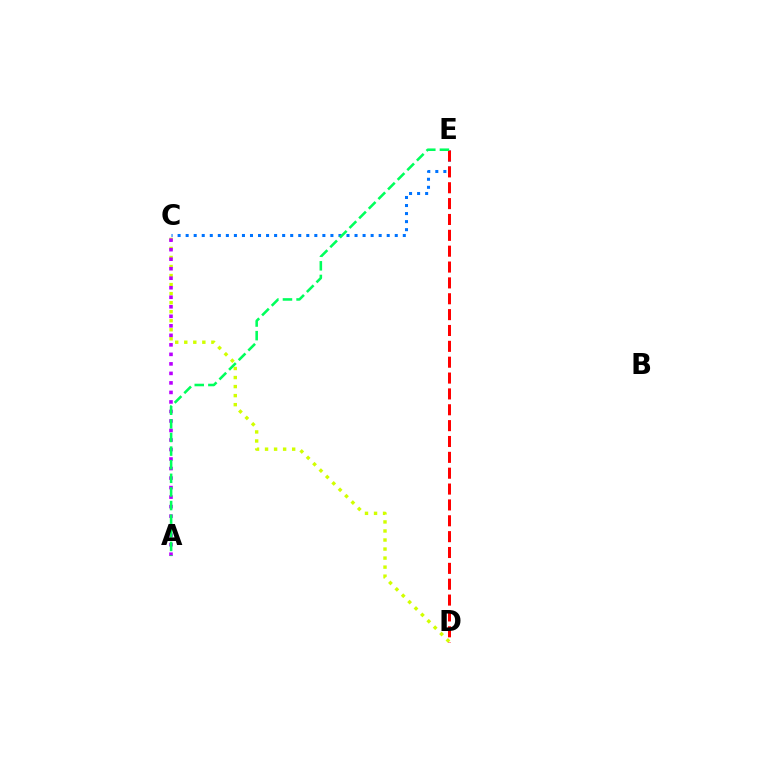{('C', 'E'): [{'color': '#0074ff', 'line_style': 'dotted', 'thickness': 2.19}], ('C', 'D'): [{'color': '#d1ff00', 'line_style': 'dotted', 'thickness': 2.46}], ('A', 'C'): [{'color': '#b900ff', 'line_style': 'dotted', 'thickness': 2.59}], ('D', 'E'): [{'color': '#ff0000', 'line_style': 'dashed', 'thickness': 2.15}], ('A', 'E'): [{'color': '#00ff5c', 'line_style': 'dashed', 'thickness': 1.85}]}